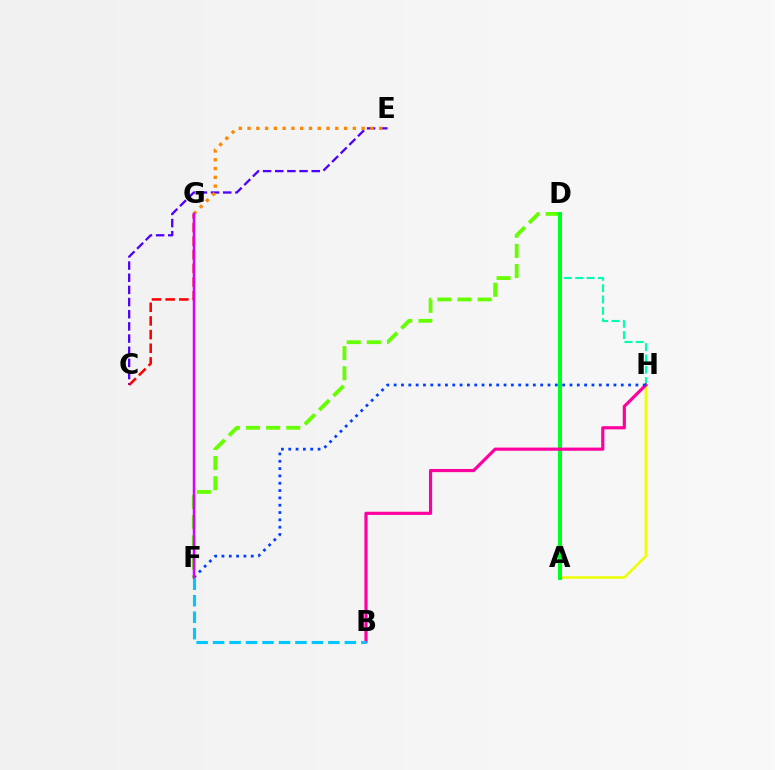{('D', 'F'): [{'color': '#66ff00', 'line_style': 'dashed', 'thickness': 2.74}], ('C', 'E'): [{'color': '#4f00ff', 'line_style': 'dashed', 'thickness': 1.65}], ('A', 'H'): [{'color': '#eeff00', 'line_style': 'solid', 'thickness': 1.81}], ('D', 'H'): [{'color': '#00ffaf', 'line_style': 'dashed', 'thickness': 1.54}], ('A', 'D'): [{'color': '#00ff27', 'line_style': 'solid', 'thickness': 2.91}], ('B', 'H'): [{'color': '#ff00a0', 'line_style': 'solid', 'thickness': 2.28}], ('E', 'G'): [{'color': '#ff8800', 'line_style': 'dotted', 'thickness': 2.38}], ('C', 'G'): [{'color': '#ff0000', 'line_style': 'dashed', 'thickness': 1.85}], ('F', 'H'): [{'color': '#003fff', 'line_style': 'dotted', 'thickness': 1.99}], ('F', 'G'): [{'color': '#d600ff', 'line_style': 'solid', 'thickness': 1.8}], ('B', 'F'): [{'color': '#00c7ff', 'line_style': 'dashed', 'thickness': 2.24}]}